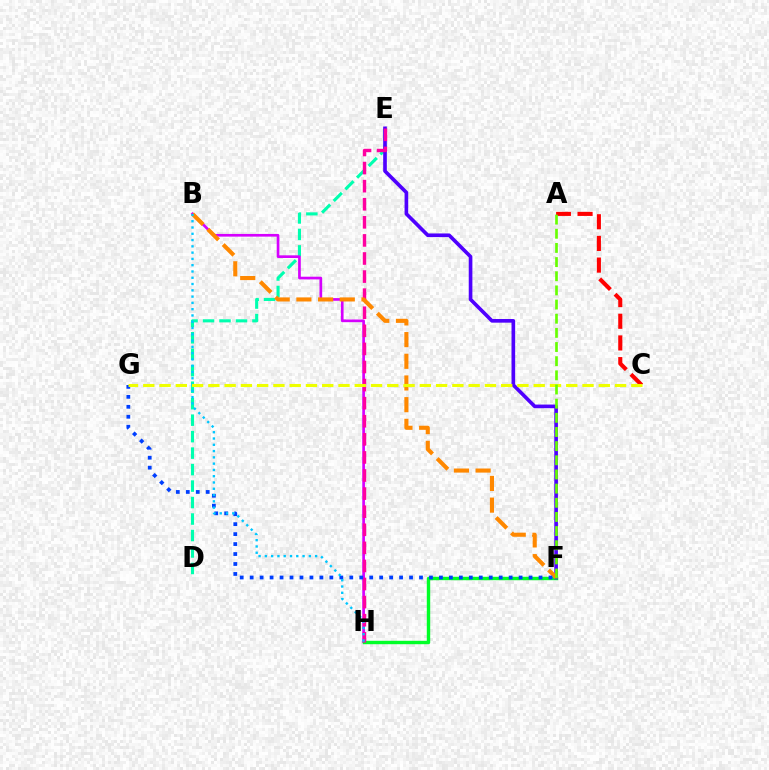{('D', 'E'): [{'color': '#00ffaf', 'line_style': 'dashed', 'thickness': 2.24}], ('B', 'H'): [{'color': '#d600ff', 'line_style': 'solid', 'thickness': 1.93}, {'color': '#00c7ff', 'line_style': 'dotted', 'thickness': 1.71}], ('F', 'H'): [{'color': '#00ff27', 'line_style': 'solid', 'thickness': 2.45}], ('E', 'F'): [{'color': '#4f00ff', 'line_style': 'solid', 'thickness': 2.63}], ('A', 'C'): [{'color': '#ff0000', 'line_style': 'dashed', 'thickness': 2.94}], ('E', 'H'): [{'color': '#ff00a0', 'line_style': 'dashed', 'thickness': 2.46}], ('B', 'F'): [{'color': '#ff8800', 'line_style': 'dashed', 'thickness': 2.95}], ('F', 'G'): [{'color': '#003fff', 'line_style': 'dotted', 'thickness': 2.71}], ('C', 'G'): [{'color': '#eeff00', 'line_style': 'dashed', 'thickness': 2.21}], ('A', 'F'): [{'color': '#66ff00', 'line_style': 'dashed', 'thickness': 1.92}]}